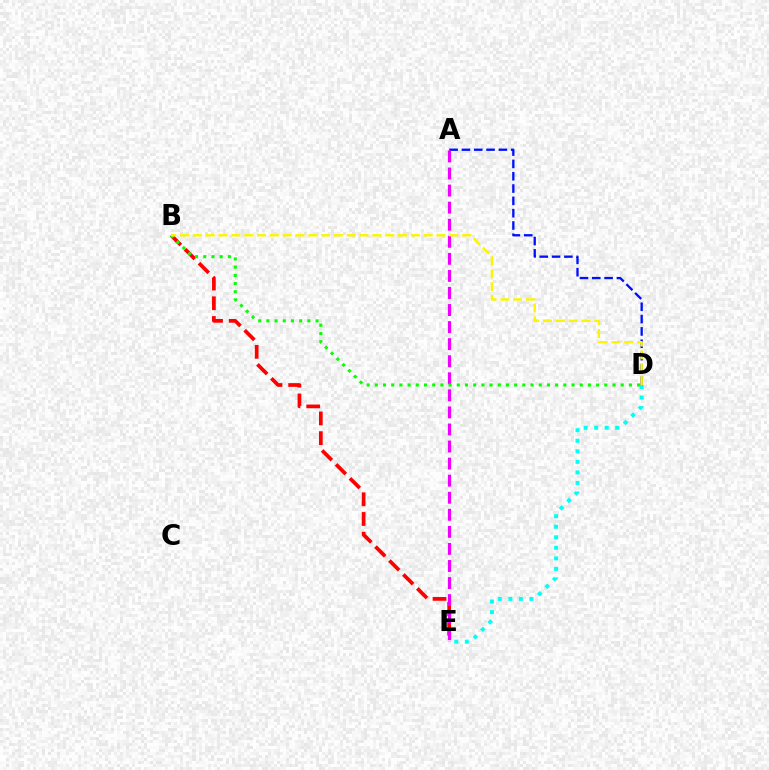{('A', 'D'): [{'color': '#0010ff', 'line_style': 'dashed', 'thickness': 1.67}], ('B', 'E'): [{'color': '#ff0000', 'line_style': 'dashed', 'thickness': 2.68}], ('A', 'E'): [{'color': '#ee00ff', 'line_style': 'dashed', 'thickness': 2.32}], ('B', 'D'): [{'color': '#08ff00', 'line_style': 'dotted', 'thickness': 2.23}, {'color': '#fcf500', 'line_style': 'dashed', 'thickness': 1.74}], ('D', 'E'): [{'color': '#00fff6', 'line_style': 'dotted', 'thickness': 2.86}]}